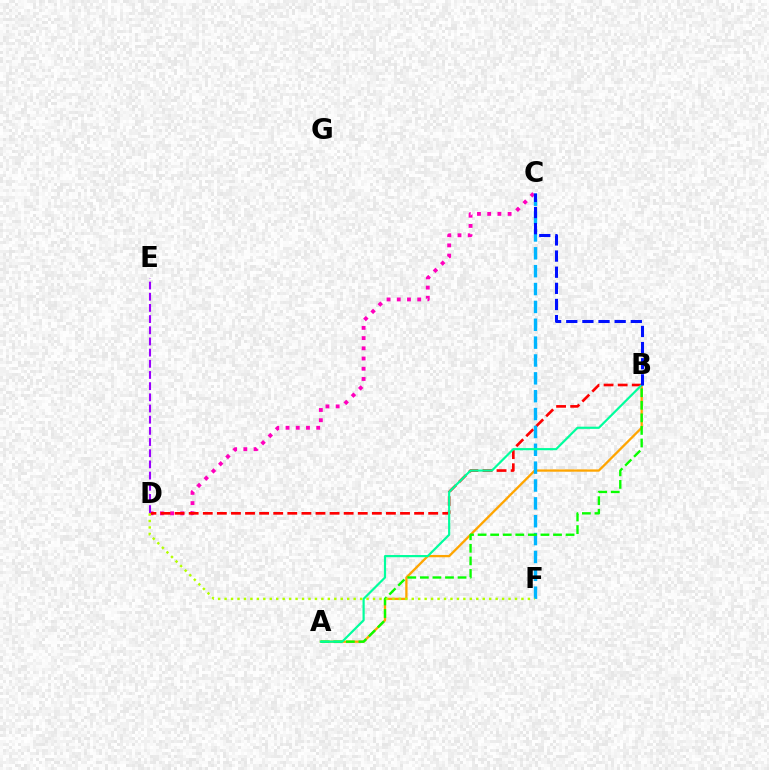{('C', 'D'): [{'color': '#ff00bd', 'line_style': 'dotted', 'thickness': 2.78}], ('A', 'B'): [{'color': '#ffa500', 'line_style': 'solid', 'thickness': 1.65}, {'color': '#08ff00', 'line_style': 'dashed', 'thickness': 1.71}, {'color': '#00ff9d', 'line_style': 'solid', 'thickness': 1.57}], ('B', 'D'): [{'color': '#ff0000', 'line_style': 'dashed', 'thickness': 1.91}], ('C', 'F'): [{'color': '#00b5ff', 'line_style': 'dashed', 'thickness': 2.43}], ('D', 'E'): [{'color': '#9b00ff', 'line_style': 'dashed', 'thickness': 1.52}], ('D', 'F'): [{'color': '#b3ff00', 'line_style': 'dotted', 'thickness': 1.75}], ('B', 'C'): [{'color': '#0010ff', 'line_style': 'dashed', 'thickness': 2.19}]}